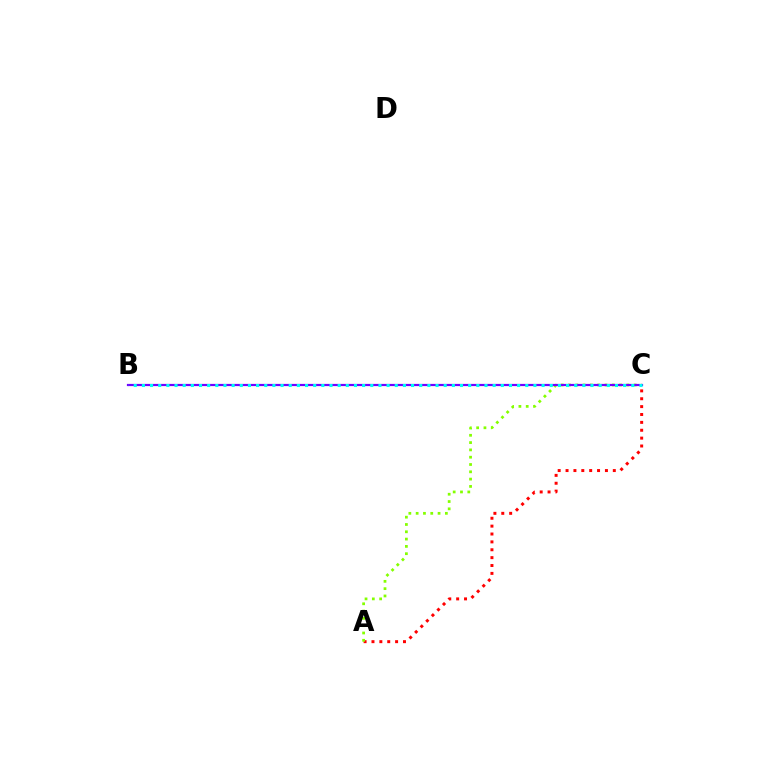{('A', 'C'): [{'color': '#ff0000', 'line_style': 'dotted', 'thickness': 2.14}, {'color': '#84ff00', 'line_style': 'dotted', 'thickness': 1.98}], ('B', 'C'): [{'color': '#7200ff', 'line_style': 'solid', 'thickness': 1.59}, {'color': '#00fff6', 'line_style': 'dotted', 'thickness': 2.22}]}